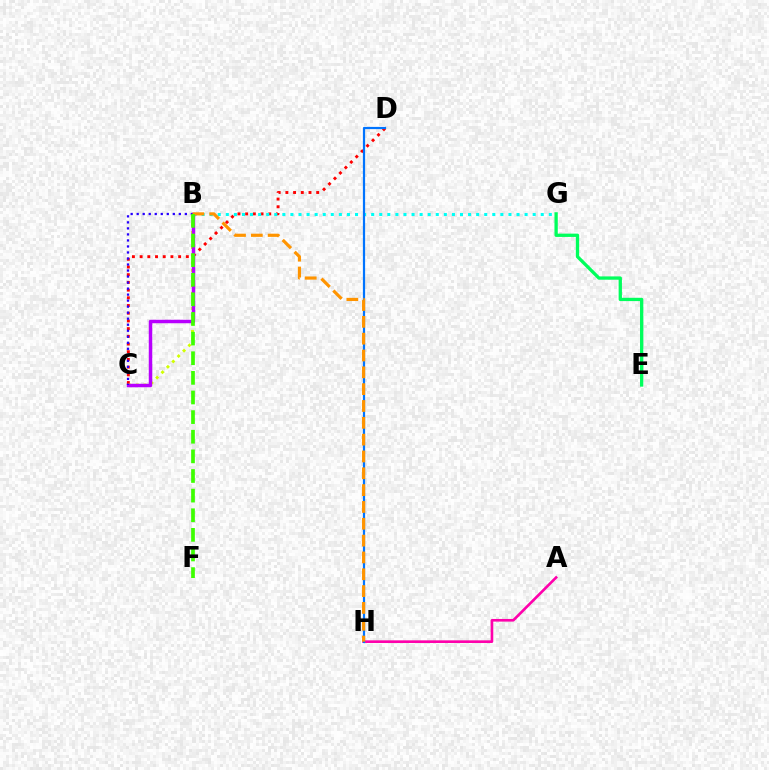{('C', 'D'): [{'color': '#ff0000', 'line_style': 'dotted', 'thickness': 2.09}], ('B', 'C'): [{'color': '#d1ff00', 'line_style': 'dotted', 'thickness': 2.07}, {'color': '#b900ff', 'line_style': 'solid', 'thickness': 2.51}, {'color': '#2500ff', 'line_style': 'dotted', 'thickness': 1.64}], ('A', 'H'): [{'color': '#ff00ac', 'line_style': 'solid', 'thickness': 1.9}], ('E', 'G'): [{'color': '#00ff5c', 'line_style': 'solid', 'thickness': 2.38}], ('B', 'G'): [{'color': '#00fff6', 'line_style': 'dotted', 'thickness': 2.19}], ('D', 'H'): [{'color': '#0074ff', 'line_style': 'solid', 'thickness': 1.6}], ('B', 'H'): [{'color': '#ff9400', 'line_style': 'dashed', 'thickness': 2.29}], ('B', 'F'): [{'color': '#3dff00', 'line_style': 'dashed', 'thickness': 2.67}]}